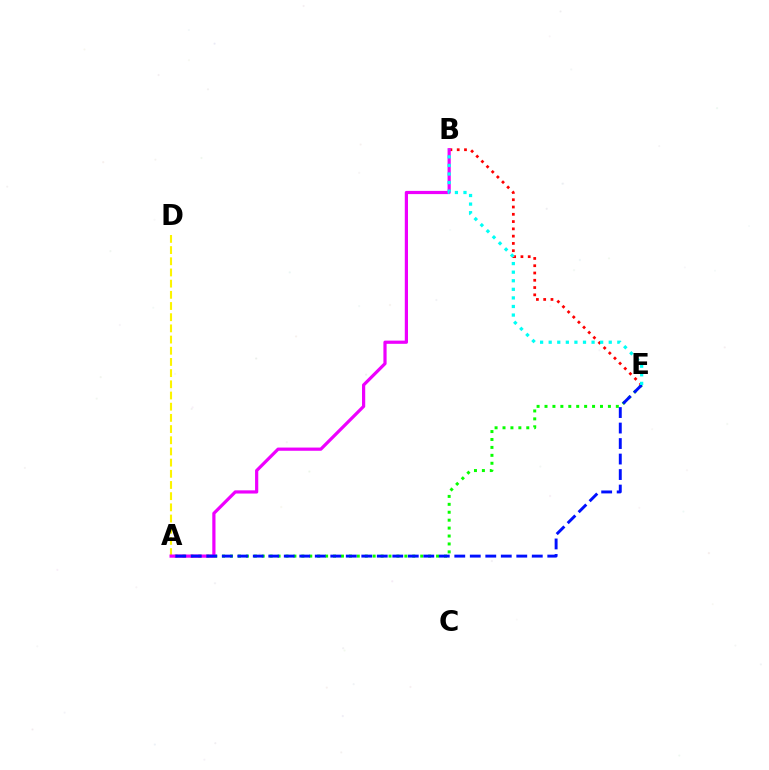{('A', 'E'): [{'color': '#08ff00', 'line_style': 'dotted', 'thickness': 2.15}, {'color': '#0010ff', 'line_style': 'dashed', 'thickness': 2.11}], ('A', 'D'): [{'color': '#fcf500', 'line_style': 'dashed', 'thickness': 1.52}], ('B', 'E'): [{'color': '#ff0000', 'line_style': 'dotted', 'thickness': 1.98}, {'color': '#00fff6', 'line_style': 'dotted', 'thickness': 2.33}], ('A', 'B'): [{'color': '#ee00ff', 'line_style': 'solid', 'thickness': 2.31}]}